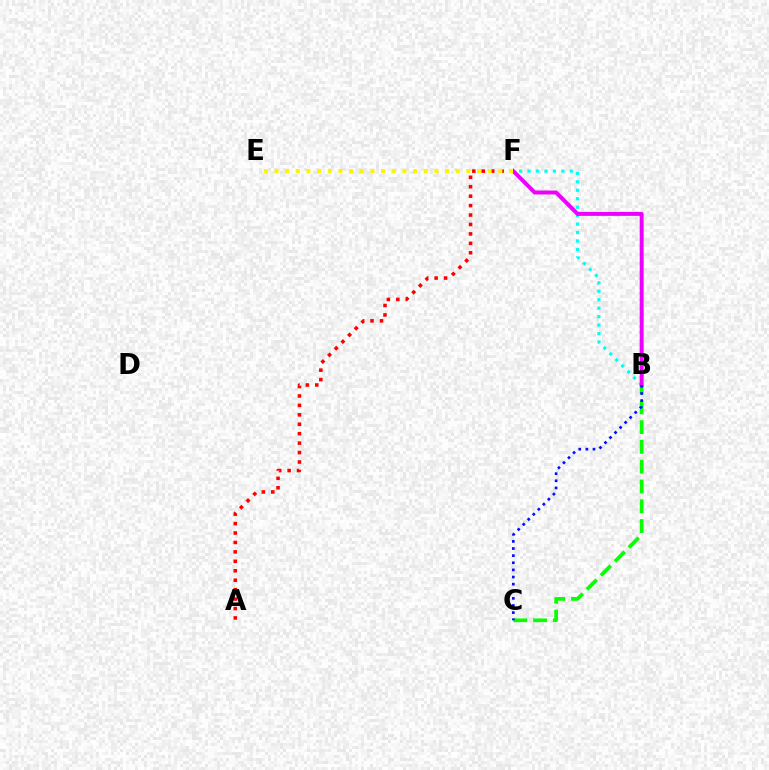{('B', 'C'): [{'color': '#08ff00', 'line_style': 'dashed', 'thickness': 2.69}, {'color': '#0010ff', 'line_style': 'dotted', 'thickness': 1.93}], ('B', 'F'): [{'color': '#00fff6', 'line_style': 'dotted', 'thickness': 2.3}, {'color': '#ee00ff', 'line_style': 'solid', 'thickness': 2.85}], ('A', 'F'): [{'color': '#ff0000', 'line_style': 'dotted', 'thickness': 2.56}], ('E', 'F'): [{'color': '#fcf500', 'line_style': 'dotted', 'thickness': 2.9}]}